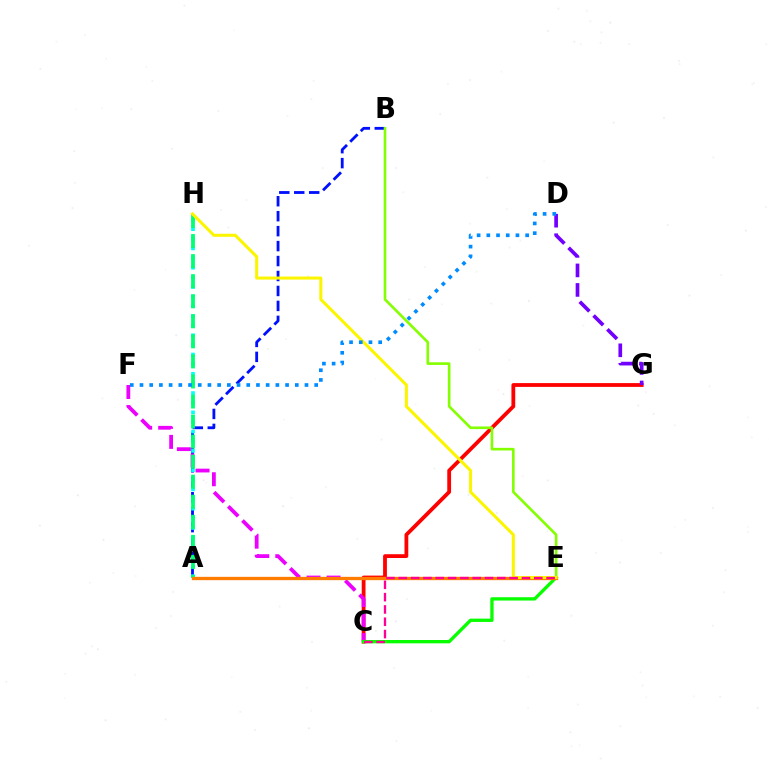{('A', 'B'): [{'color': '#0010ff', 'line_style': 'dashed', 'thickness': 2.03}], ('C', 'G'): [{'color': '#ff0000', 'line_style': 'solid', 'thickness': 2.73}], ('A', 'H'): [{'color': '#00fff6', 'line_style': 'dotted', 'thickness': 2.62}, {'color': '#00ff74', 'line_style': 'dashed', 'thickness': 2.72}], ('D', 'G'): [{'color': '#7200ff', 'line_style': 'dashed', 'thickness': 2.65}], ('C', 'F'): [{'color': '#ee00ff', 'line_style': 'dashed', 'thickness': 2.72}], ('C', 'E'): [{'color': '#08ff00', 'line_style': 'solid', 'thickness': 2.39}, {'color': '#ff0094', 'line_style': 'dashed', 'thickness': 1.67}], ('B', 'E'): [{'color': '#84ff00', 'line_style': 'solid', 'thickness': 1.89}], ('A', 'E'): [{'color': '#ff7c00', 'line_style': 'solid', 'thickness': 2.38}], ('E', 'H'): [{'color': '#fcf500', 'line_style': 'solid', 'thickness': 2.19}], ('D', 'F'): [{'color': '#008cff', 'line_style': 'dotted', 'thickness': 2.64}]}